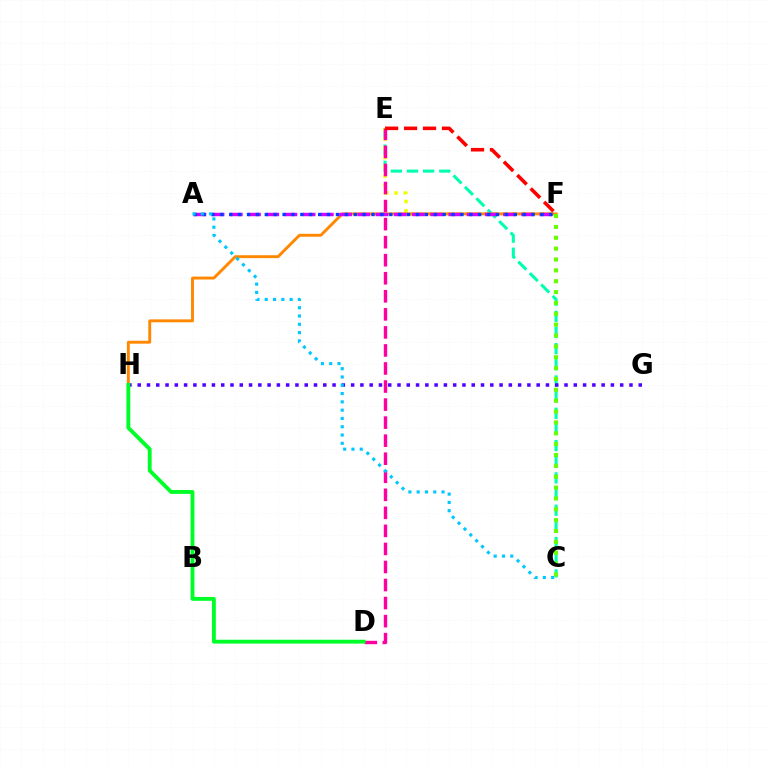{('C', 'E'): [{'color': '#00ffaf', 'line_style': 'dashed', 'thickness': 2.19}], ('E', 'F'): [{'color': '#eeff00', 'line_style': 'dotted', 'thickness': 2.52}, {'color': '#ff0000', 'line_style': 'dashed', 'thickness': 2.58}], ('G', 'H'): [{'color': '#4f00ff', 'line_style': 'dotted', 'thickness': 2.52}], ('D', 'E'): [{'color': '#ff00a0', 'line_style': 'dashed', 'thickness': 2.45}], ('F', 'H'): [{'color': '#ff8800', 'line_style': 'solid', 'thickness': 2.1}], ('A', 'F'): [{'color': '#d600ff', 'line_style': 'dashed', 'thickness': 2.47}, {'color': '#003fff', 'line_style': 'dotted', 'thickness': 2.42}], ('D', 'H'): [{'color': '#00ff27', 'line_style': 'solid', 'thickness': 2.78}], ('C', 'F'): [{'color': '#66ff00', 'line_style': 'dotted', 'thickness': 2.95}], ('A', 'C'): [{'color': '#00c7ff', 'line_style': 'dotted', 'thickness': 2.25}]}